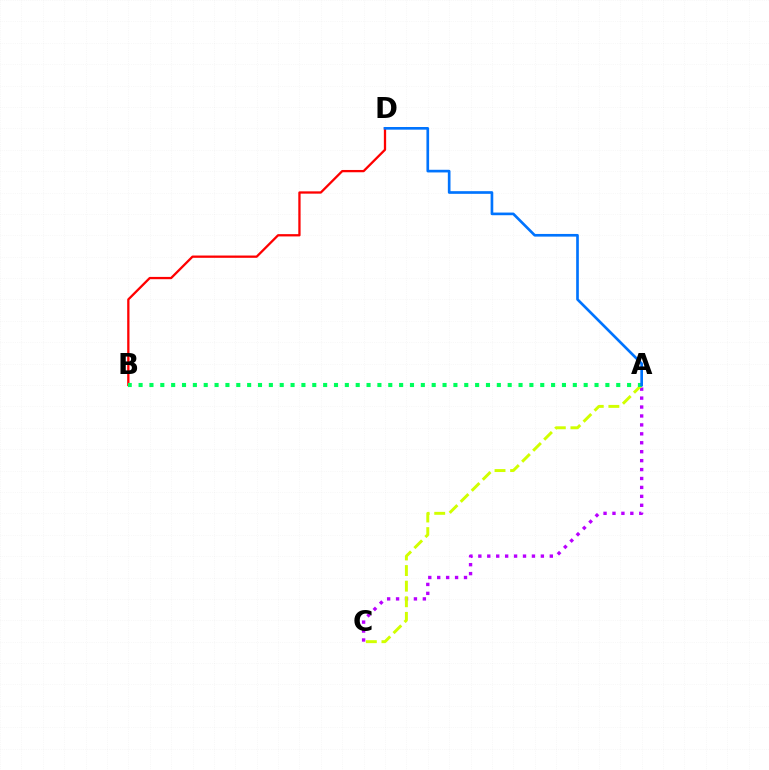{('A', 'C'): [{'color': '#b900ff', 'line_style': 'dotted', 'thickness': 2.43}, {'color': '#d1ff00', 'line_style': 'dashed', 'thickness': 2.12}], ('B', 'D'): [{'color': '#ff0000', 'line_style': 'solid', 'thickness': 1.65}], ('A', 'B'): [{'color': '#00ff5c', 'line_style': 'dotted', 'thickness': 2.95}], ('A', 'D'): [{'color': '#0074ff', 'line_style': 'solid', 'thickness': 1.92}]}